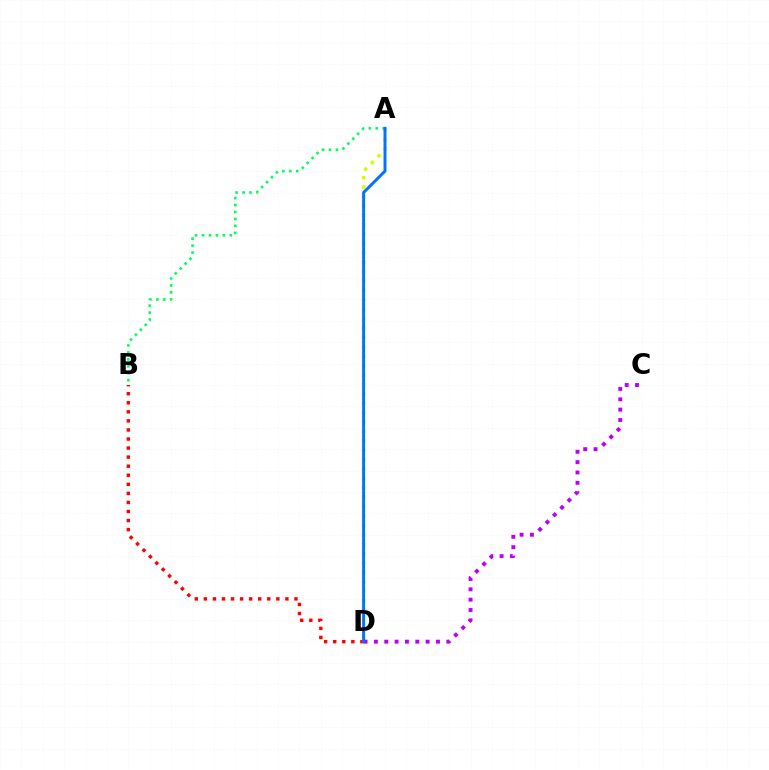{('B', 'D'): [{'color': '#ff0000', 'line_style': 'dotted', 'thickness': 2.46}], ('A', 'D'): [{'color': '#d1ff00', 'line_style': 'dotted', 'thickness': 2.55}, {'color': '#0074ff', 'line_style': 'solid', 'thickness': 2.13}], ('A', 'B'): [{'color': '#00ff5c', 'line_style': 'dotted', 'thickness': 1.89}], ('C', 'D'): [{'color': '#b900ff', 'line_style': 'dotted', 'thickness': 2.81}]}